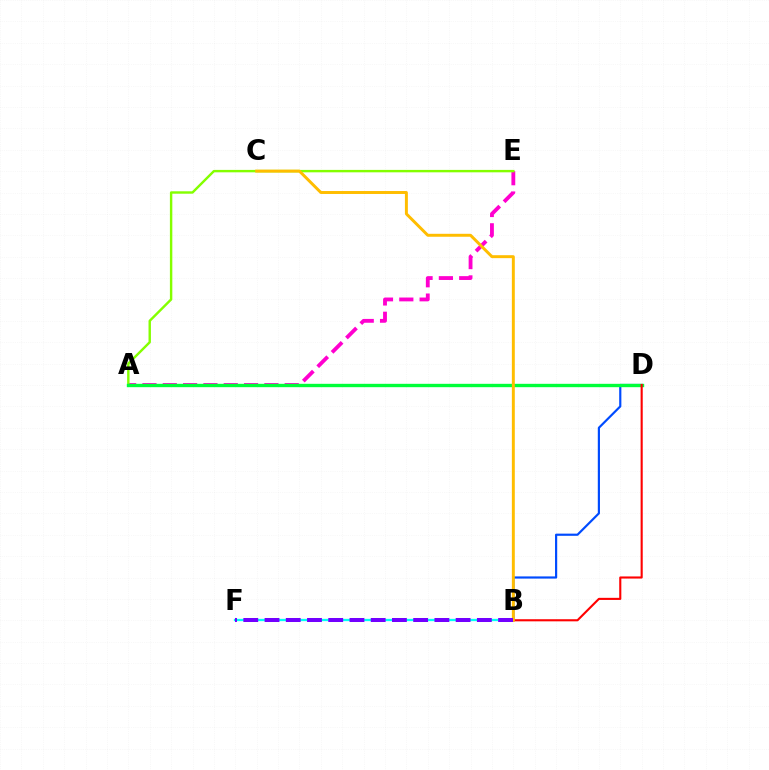{('A', 'E'): [{'color': '#ff00cf', 'line_style': 'dashed', 'thickness': 2.76}, {'color': '#84ff00', 'line_style': 'solid', 'thickness': 1.74}], ('B', 'F'): [{'color': '#00fff6', 'line_style': 'solid', 'thickness': 1.66}, {'color': '#7200ff', 'line_style': 'dashed', 'thickness': 2.88}], ('B', 'D'): [{'color': '#004bff', 'line_style': 'solid', 'thickness': 1.57}, {'color': '#ff0000', 'line_style': 'solid', 'thickness': 1.52}], ('A', 'D'): [{'color': '#00ff39', 'line_style': 'solid', 'thickness': 2.43}], ('B', 'C'): [{'color': '#ffbd00', 'line_style': 'solid', 'thickness': 2.13}]}